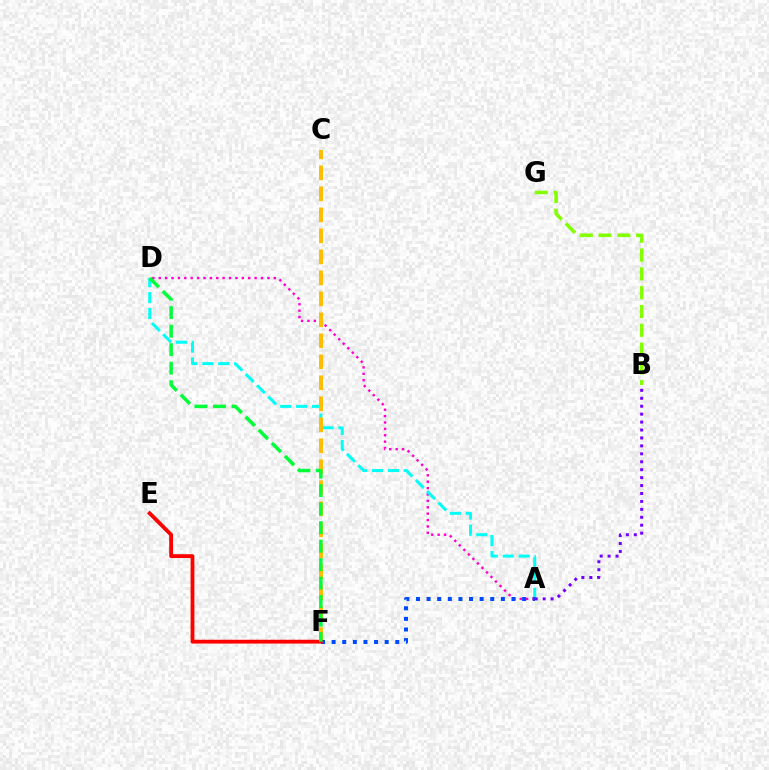{('A', 'D'): [{'color': '#ff00cf', 'line_style': 'dotted', 'thickness': 1.74}, {'color': '#00fff6', 'line_style': 'dashed', 'thickness': 2.16}], ('C', 'F'): [{'color': '#ffbd00', 'line_style': 'dashed', 'thickness': 2.85}], ('A', 'F'): [{'color': '#004bff', 'line_style': 'dotted', 'thickness': 2.88}], ('E', 'F'): [{'color': '#ff0000', 'line_style': 'solid', 'thickness': 2.75}], ('D', 'F'): [{'color': '#00ff39', 'line_style': 'dashed', 'thickness': 2.51}], ('A', 'B'): [{'color': '#7200ff', 'line_style': 'dotted', 'thickness': 2.16}], ('B', 'G'): [{'color': '#84ff00', 'line_style': 'dashed', 'thickness': 2.55}]}